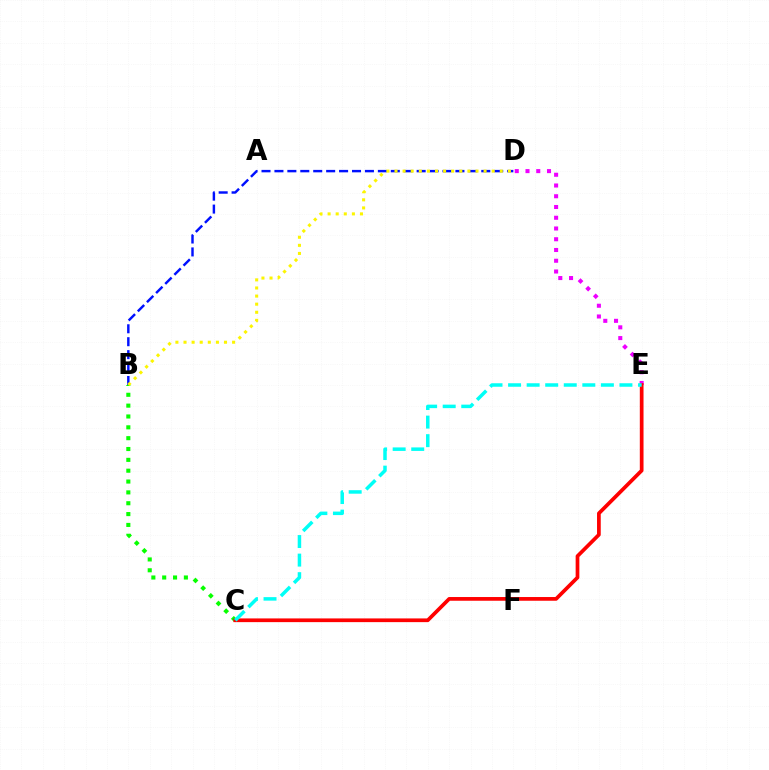{('D', 'E'): [{'color': '#ee00ff', 'line_style': 'dotted', 'thickness': 2.92}], ('B', 'C'): [{'color': '#08ff00', 'line_style': 'dotted', 'thickness': 2.95}], ('B', 'D'): [{'color': '#0010ff', 'line_style': 'dashed', 'thickness': 1.76}, {'color': '#fcf500', 'line_style': 'dotted', 'thickness': 2.2}], ('C', 'E'): [{'color': '#ff0000', 'line_style': 'solid', 'thickness': 2.67}, {'color': '#00fff6', 'line_style': 'dashed', 'thickness': 2.52}]}